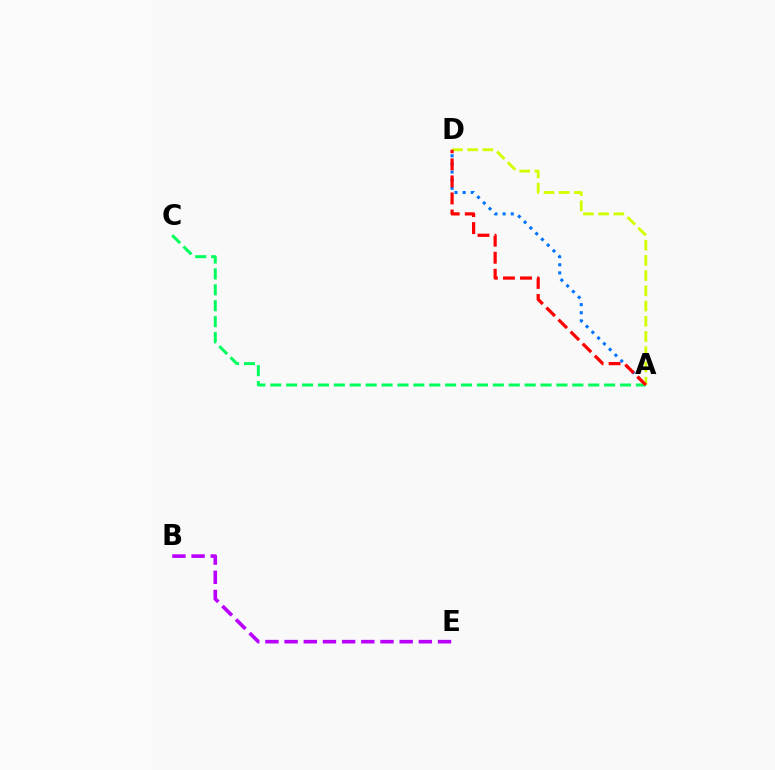{('A', 'D'): [{'color': '#0074ff', 'line_style': 'dotted', 'thickness': 2.21}, {'color': '#d1ff00', 'line_style': 'dashed', 'thickness': 2.07}, {'color': '#ff0000', 'line_style': 'dashed', 'thickness': 2.32}], ('A', 'C'): [{'color': '#00ff5c', 'line_style': 'dashed', 'thickness': 2.16}], ('B', 'E'): [{'color': '#b900ff', 'line_style': 'dashed', 'thickness': 2.61}]}